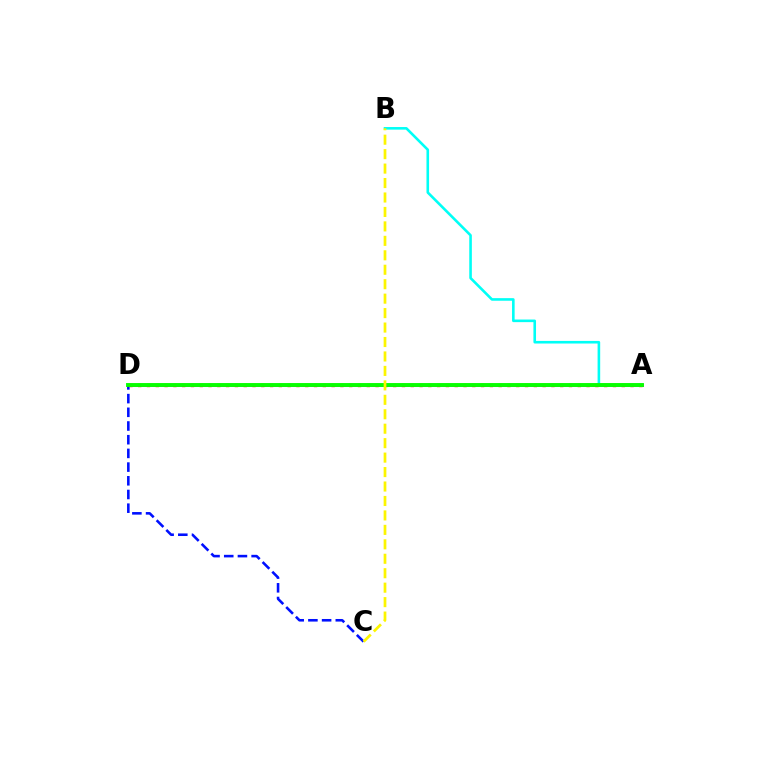{('A', 'D'): [{'color': '#ee00ff', 'line_style': 'solid', 'thickness': 2.18}, {'color': '#ff0000', 'line_style': 'dotted', 'thickness': 2.39}, {'color': '#08ff00', 'line_style': 'solid', 'thickness': 2.8}], ('C', 'D'): [{'color': '#0010ff', 'line_style': 'dashed', 'thickness': 1.86}], ('A', 'B'): [{'color': '#00fff6', 'line_style': 'solid', 'thickness': 1.87}], ('B', 'C'): [{'color': '#fcf500', 'line_style': 'dashed', 'thickness': 1.96}]}